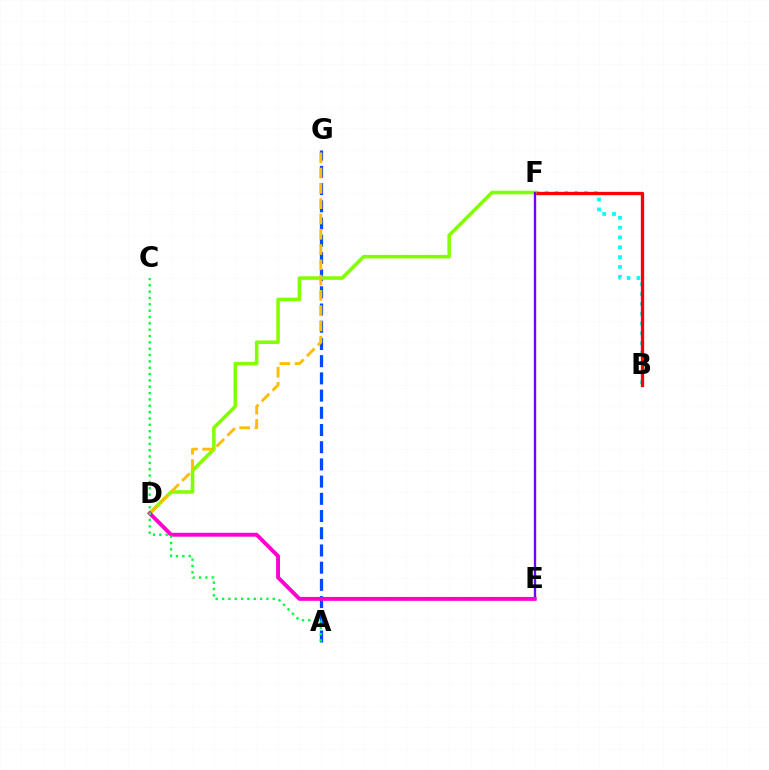{('B', 'F'): [{'color': '#00fff6', 'line_style': 'dotted', 'thickness': 2.67}, {'color': '#ff0000', 'line_style': 'solid', 'thickness': 2.38}], ('A', 'G'): [{'color': '#004bff', 'line_style': 'dashed', 'thickness': 2.34}], ('D', 'F'): [{'color': '#84ff00', 'line_style': 'solid', 'thickness': 2.56}], ('E', 'F'): [{'color': '#7200ff', 'line_style': 'solid', 'thickness': 1.69}], ('D', 'G'): [{'color': '#ffbd00', 'line_style': 'dashed', 'thickness': 2.08}], ('D', 'E'): [{'color': '#ff00cf', 'line_style': 'solid', 'thickness': 2.81}], ('A', 'C'): [{'color': '#00ff39', 'line_style': 'dotted', 'thickness': 1.72}]}